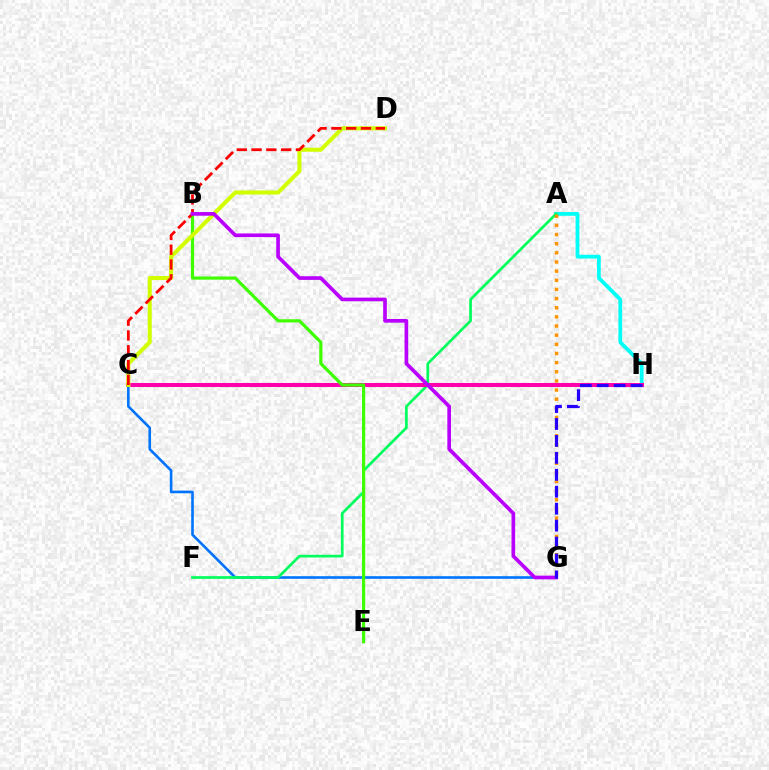{('A', 'H'): [{'color': '#00fff6', 'line_style': 'solid', 'thickness': 2.73}], ('C', 'G'): [{'color': '#0074ff', 'line_style': 'solid', 'thickness': 1.88}], ('A', 'F'): [{'color': '#00ff5c', 'line_style': 'solid', 'thickness': 1.93}], ('A', 'G'): [{'color': '#ff9400', 'line_style': 'dotted', 'thickness': 2.49}], ('C', 'H'): [{'color': '#ff00ac', 'line_style': 'solid', 'thickness': 2.91}], ('B', 'E'): [{'color': '#3dff00', 'line_style': 'solid', 'thickness': 2.29}], ('C', 'D'): [{'color': '#d1ff00', 'line_style': 'solid', 'thickness': 2.92}, {'color': '#ff0000', 'line_style': 'dashed', 'thickness': 2.01}], ('B', 'G'): [{'color': '#b900ff', 'line_style': 'solid', 'thickness': 2.64}], ('G', 'H'): [{'color': '#2500ff', 'line_style': 'dashed', 'thickness': 2.3}]}